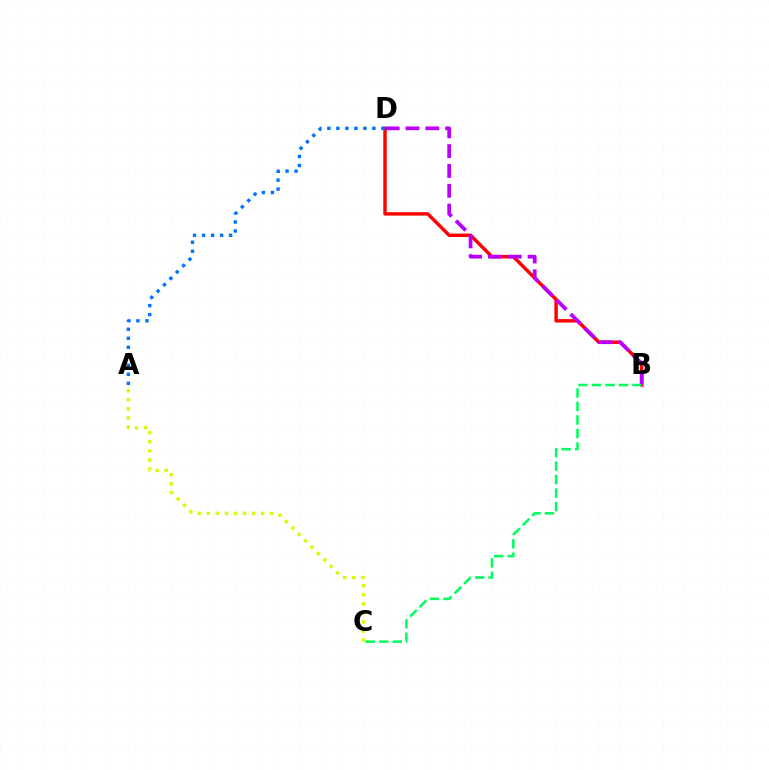{('B', 'D'): [{'color': '#ff0000', 'line_style': 'solid', 'thickness': 2.47}, {'color': '#b900ff', 'line_style': 'dashed', 'thickness': 2.69}], ('A', 'C'): [{'color': '#d1ff00', 'line_style': 'dotted', 'thickness': 2.46}], ('B', 'C'): [{'color': '#00ff5c', 'line_style': 'dashed', 'thickness': 1.83}], ('A', 'D'): [{'color': '#0074ff', 'line_style': 'dotted', 'thickness': 2.45}]}